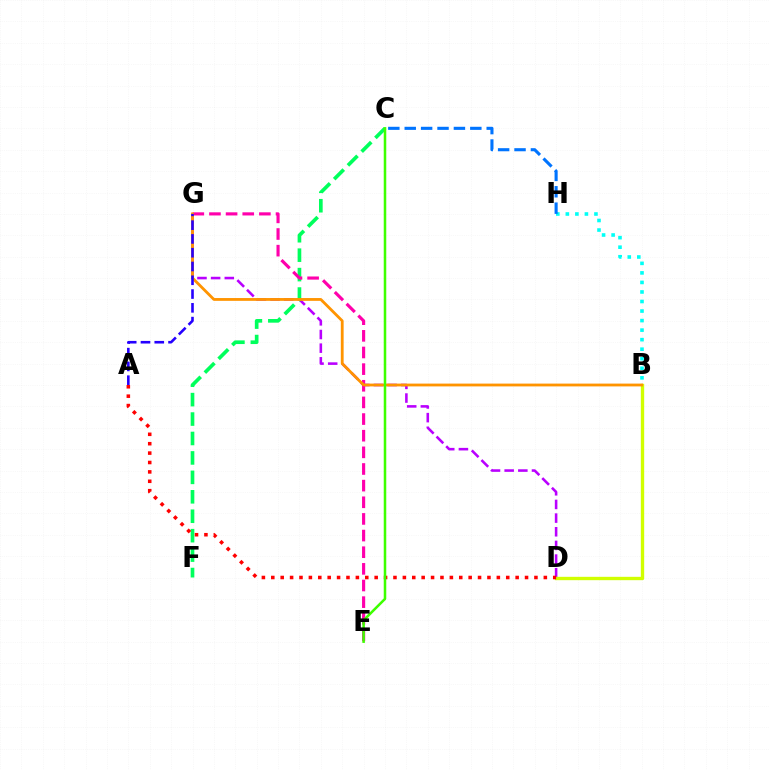{('B', 'H'): [{'color': '#00fff6', 'line_style': 'dotted', 'thickness': 2.59}], ('D', 'G'): [{'color': '#b900ff', 'line_style': 'dashed', 'thickness': 1.86}], ('C', 'F'): [{'color': '#00ff5c', 'line_style': 'dashed', 'thickness': 2.64}], ('E', 'G'): [{'color': '#ff00ac', 'line_style': 'dashed', 'thickness': 2.26}], ('B', 'D'): [{'color': '#d1ff00', 'line_style': 'solid', 'thickness': 2.42}], ('A', 'D'): [{'color': '#ff0000', 'line_style': 'dotted', 'thickness': 2.55}], ('B', 'G'): [{'color': '#ff9400', 'line_style': 'solid', 'thickness': 2.02}], ('C', 'E'): [{'color': '#3dff00', 'line_style': 'solid', 'thickness': 1.82}], ('A', 'G'): [{'color': '#2500ff', 'line_style': 'dashed', 'thickness': 1.87}], ('C', 'H'): [{'color': '#0074ff', 'line_style': 'dashed', 'thickness': 2.23}]}